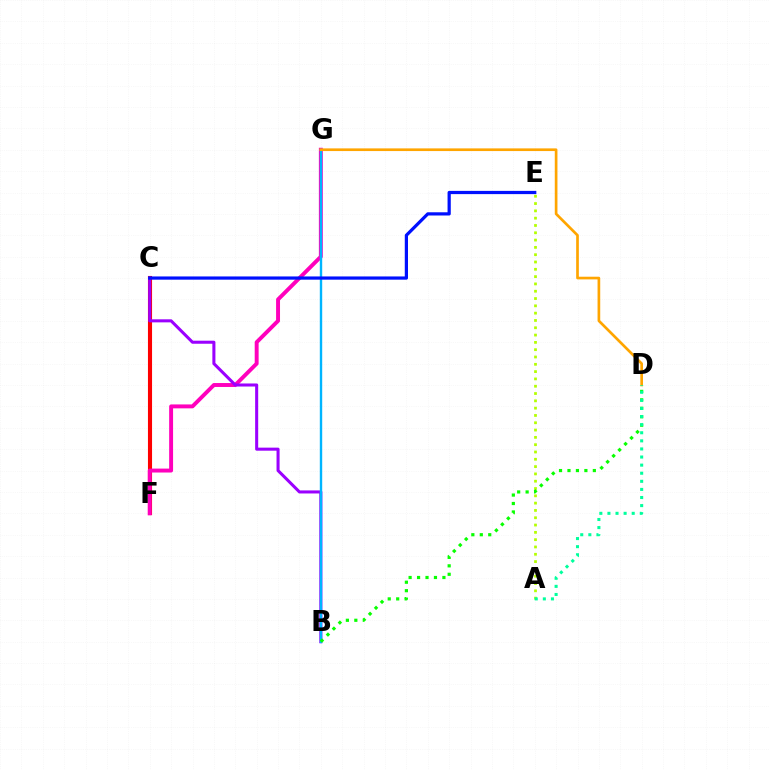{('C', 'F'): [{'color': '#ff0000', 'line_style': 'solid', 'thickness': 2.95}], ('A', 'E'): [{'color': '#b3ff00', 'line_style': 'dotted', 'thickness': 1.99}], ('F', 'G'): [{'color': '#ff00bd', 'line_style': 'solid', 'thickness': 2.83}], ('B', 'C'): [{'color': '#9b00ff', 'line_style': 'solid', 'thickness': 2.2}], ('B', 'G'): [{'color': '#00b5ff', 'line_style': 'solid', 'thickness': 1.73}], ('B', 'D'): [{'color': '#08ff00', 'line_style': 'dotted', 'thickness': 2.3}], ('D', 'G'): [{'color': '#ffa500', 'line_style': 'solid', 'thickness': 1.93}], ('A', 'D'): [{'color': '#00ff9d', 'line_style': 'dotted', 'thickness': 2.2}], ('C', 'E'): [{'color': '#0010ff', 'line_style': 'solid', 'thickness': 2.32}]}